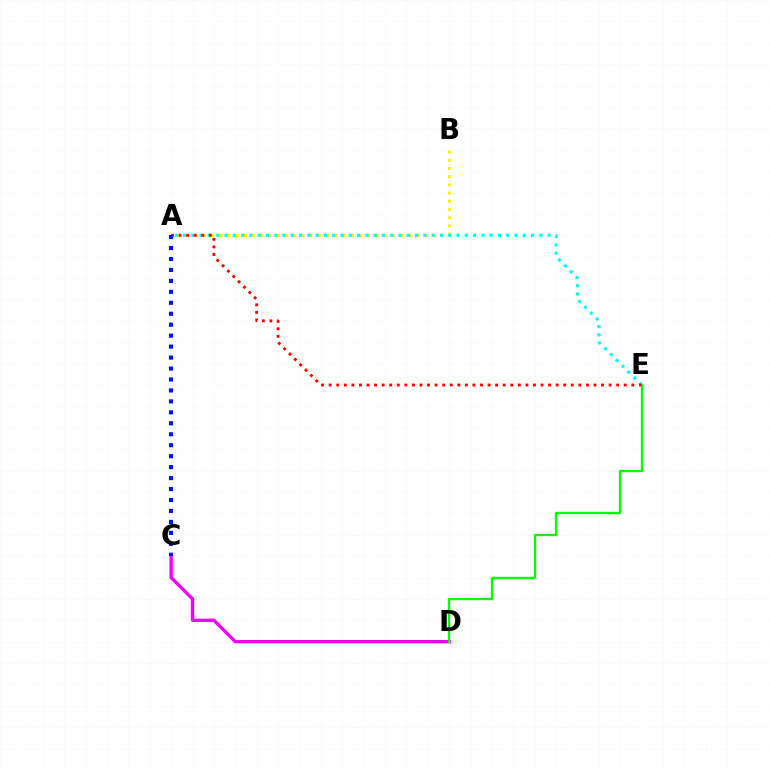{('C', 'D'): [{'color': '#ee00ff', 'line_style': 'solid', 'thickness': 2.41}], ('D', 'E'): [{'color': '#08ff00', 'line_style': 'solid', 'thickness': 1.71}], ('A', 'B'): [{'color': '#fcf500', 'line_style': 'dotted', 'thickness': 2.23}], ('A', 'E'): [{'color': '#00fff6', 'line_style': 'dotted', 'thickness': 2.25}, {'color': '#ff0000', 'line_style': 'dotted', 'thickness': 2.06}], ('A', 'C'): [{'color': '#0010ff', 'line_style': 'dotted', 'thickness': 2.98}]}